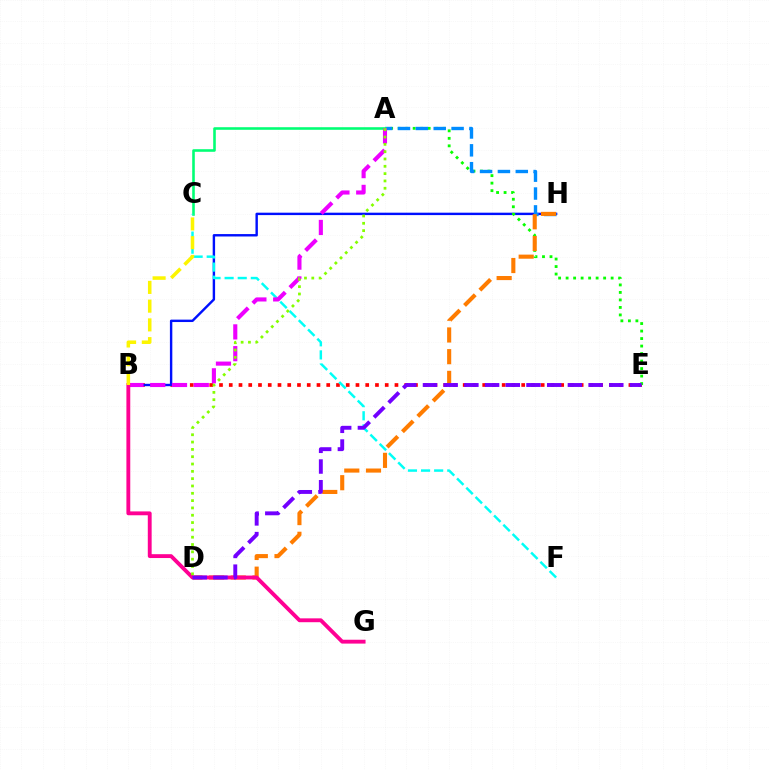{('B', 'E'): [{'color': '#ff0000', 'line_style': 'dotted', 'thickness': 2.65}], ('B', 'H'): [{'color': '#0010ff', 'line_style': 'solid', 'thickness': 1.74}], ('A', 'E'): [{'color': '#08ff00', 'line_style': 'dotted', 'thickness': 2.04}], ('A', 'H'): [{'color': '#008cff', 'line_style': 'dashed', 'thickness': 2.43}], ('A', 'C'): [{'color': '#00ff74', 'line_style': 'solid', 'thickness': 1.86}], ('C', 'F'): [{'color': '#00fff6', 'line_style': 'dashed', 'thickness': 1.78}], ('D', 'H'): [{'color': '#ff7c00', 'line_style': 'dashed', 'thickness': 2.95}], ('A', 'B'): [{'color': '#ee00ff', 'line_style': 'dashed', 'thickness': 2.96}], ('B', 'G'): [{'color': '#ff0094', 'line_style': 'solid', 'thickness': 2.78}], ('D', 'E'): [{'color': '#7200ff', 'line_style': 'dashed', 'thickness': 2.81}], ('A', 'D'): [{'color': '#84ff00', 'line_style': 'dotted', 'thickness': 1.99}], ('B', 'C'): [{'color': '#fcf500', 'line_style': 'dashed', 'thickness': 2.55}]}